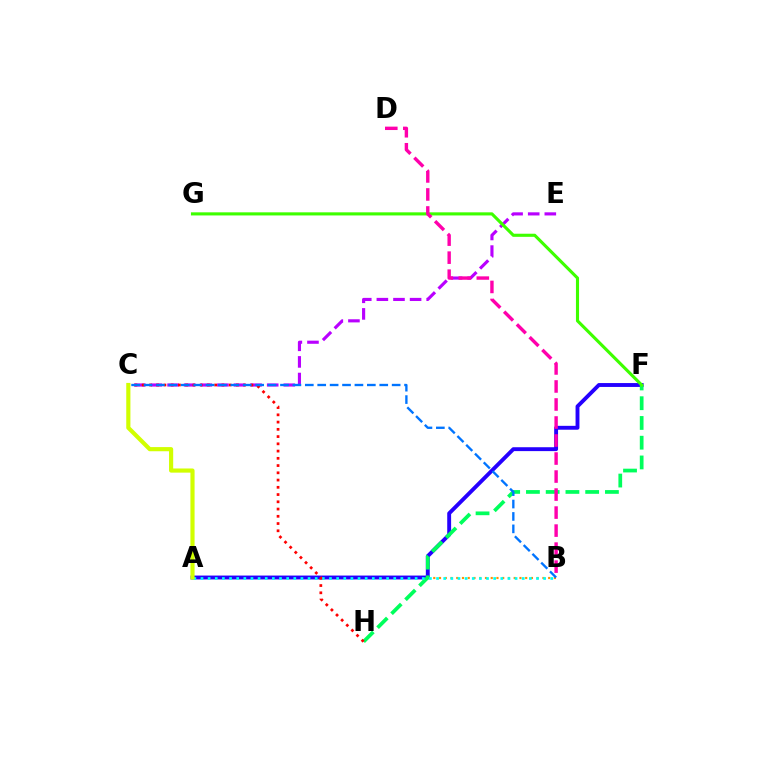{('A', 'B'): [{'color': '#ff9400', 'line_style': 'dotted', 'thickness': 1.56}, {'color': '#00fff6', 'line_style': 'dotted', 'thickness': 1.94}], ('A', 'F'): [{'color': '#2500ff', 'line_style': 'solid', 'thickness': 2.8}], ('F', 'H'): [{'color': '#00ff5c', 'line_style': 'dashed', 'thickness': 2.68}], ('C', 'E'): [{'color': '#b900ff', 'line_style': 'dashed', 'thickness': 2.26}], ('F', 'G'): [{'color': '#3dff00', 'line_style': 'solid', 'thickness': 2.24}], ('B', 'D'): [{'color': '#ff00ac', 'line_style': 'dashed', 'thickness': 2.45}], ('C', 'H'): [{'color': '#ff0000', 'line_style': 'dotted', 'thickness': 1.97}], ('A', 'C'): [{'color': '#d1ff00', 'line_style': 'solid', 'thickness': 2.99}], ('B', 'C'): [{'color': '#0074ff', 'line_style': 'dashed', 'thickness': 1.69}]}